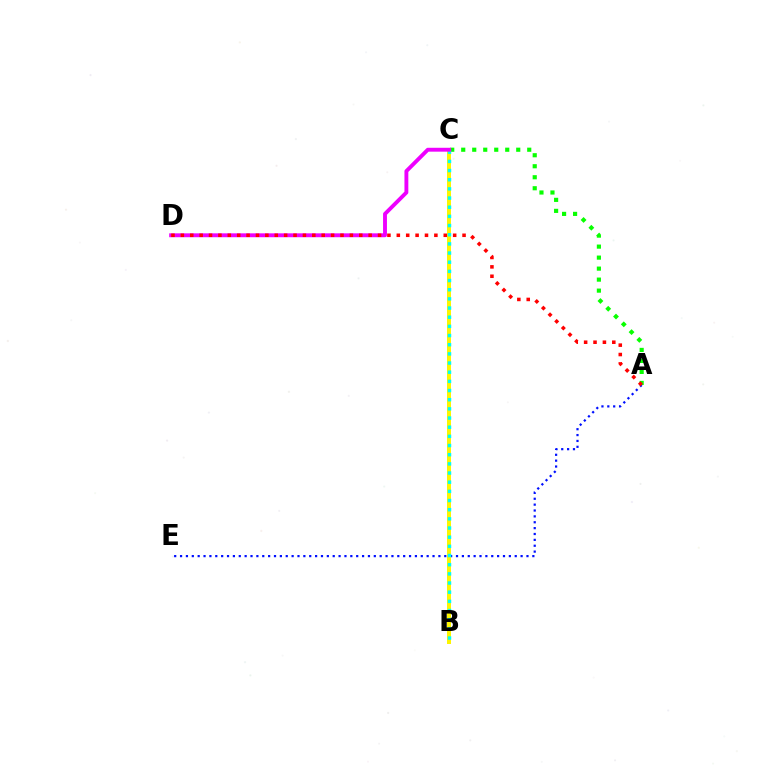{('A', 'C'): [{'color': '#08ff00', 'line_style': 'dotted', 'thickness': 2.99}], ('A', 'E'): [{'color': '#0010ff', 'line_style': 'dotted', 'thickness': 1.6}], ('B', 'C'): [{'color': '#fcf500', 'line_style': 'solid', 'thickness': 2.87}, {'color': '#00fff6', 'line_style': 'dotted', 'thickness': 2.49}], ('C', 'D'): [{'color': '#ee00ff', 'line_style': 'solid', 'thickness': 2.79}], ('A', 'D'): [{'color': '#ff0000', 'line_style': 'dotted', 'thickness': 2.55}]}